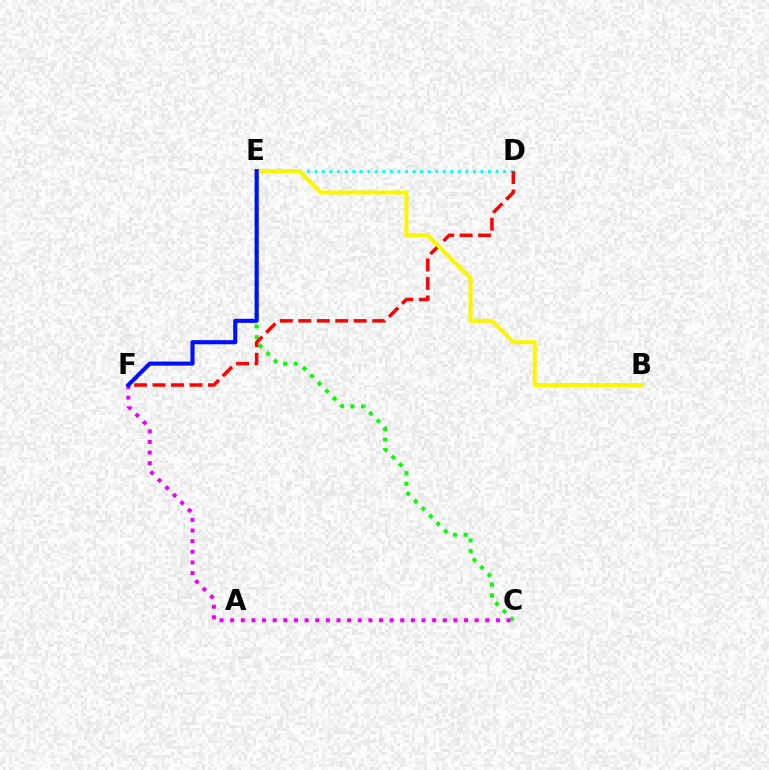{('D', 'E'): [{'color': '#00fff6', 'line_style': 'dotted', 'thickness': 2.05}], ('C', 'E'): [{'color': '#08ff00', 'line_style': 'dotted', 'thickness': 2.89}], ('D', 'F'): [{'color': '#ff0000', 'line_style': 'dashed', 'thickness': 2.51}], ('C', 'F'): [{'color': '#ee00ff', 'line_style': 'dotted', 'thickness': 2.89}], ('B', 'E'): [{'color': '#fcf500', 'line_style': 'solid', 'thickness': 2.9}], ('E', 'F'): [{'color': '#0010ff', 'line_style': 'solid', 'thickness': 2.96}]}